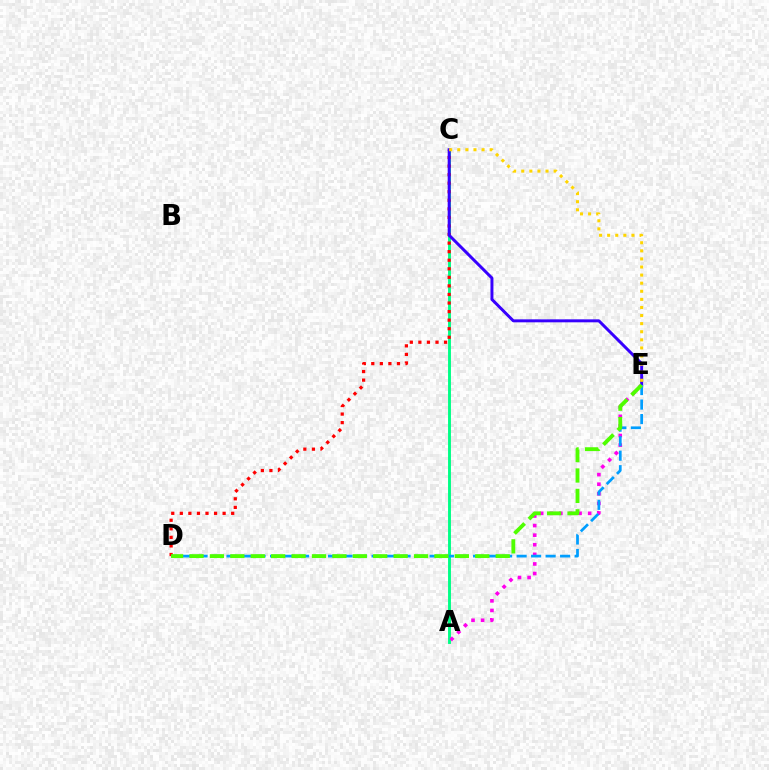{('A', 'C'): [{'color': '#00ff86', 'line_style': 'solid', 'thickness': 2.09}], ('C', 'D'): [{'color': '#ff0000', 'line_style': 'dotted', 'thickness': 2.33}], ('A', 'E'): [{'color': '#ff00ed', 'line_style': 'dotted', 'thickness': 2.61}], ('C', 'E'): [{'color': '#3700ff', 'line_style': 'solid', 'thickness': 2.14}, {'color': '#ffd500', 'line_style': 'dotted', 'thickness': 2.2}], ('D', 'E'): [{'color': '#009eff', 'line_style': 'dashed', 'thickness': 1.97}, {'color': '#4fff00', 'line_style': 'dashed', 'thickness': 2.77}]}